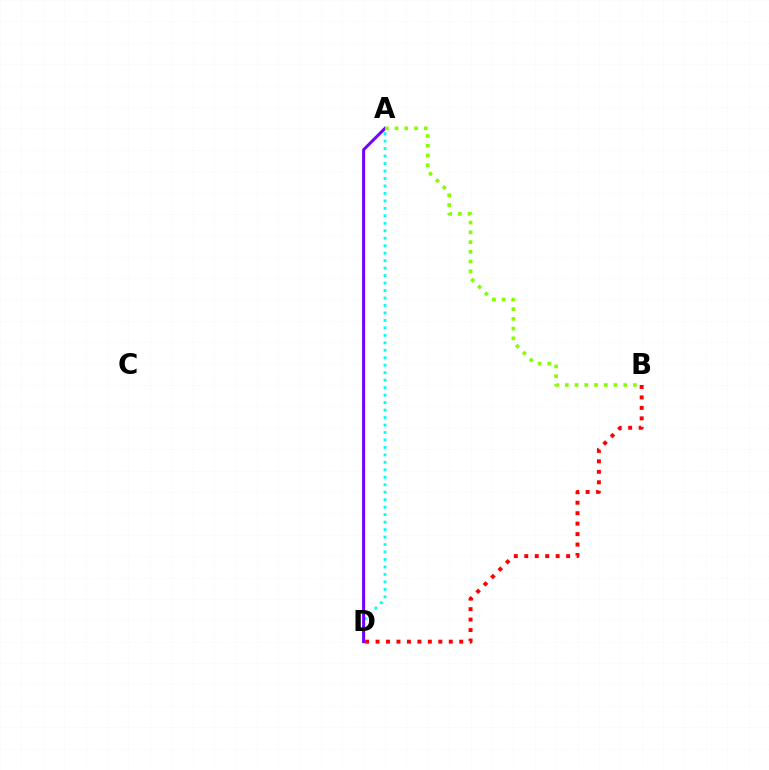{('A', 'D'): [{'color': '#00fff6', 'line_style': 'dotted', 'thickness': 2.03}, {'color': '#7200ff', 'line_style': 'solid', 'thickness': 2.16}], ('A', 'B'): [{'color': '#84ff00', 'line_style': 'dotted', 'thickness': 2.64}], ('B', 'D'): [{'color': '#ff0000', 'line_style': 'dotted', 'thickness': 2.84}]}